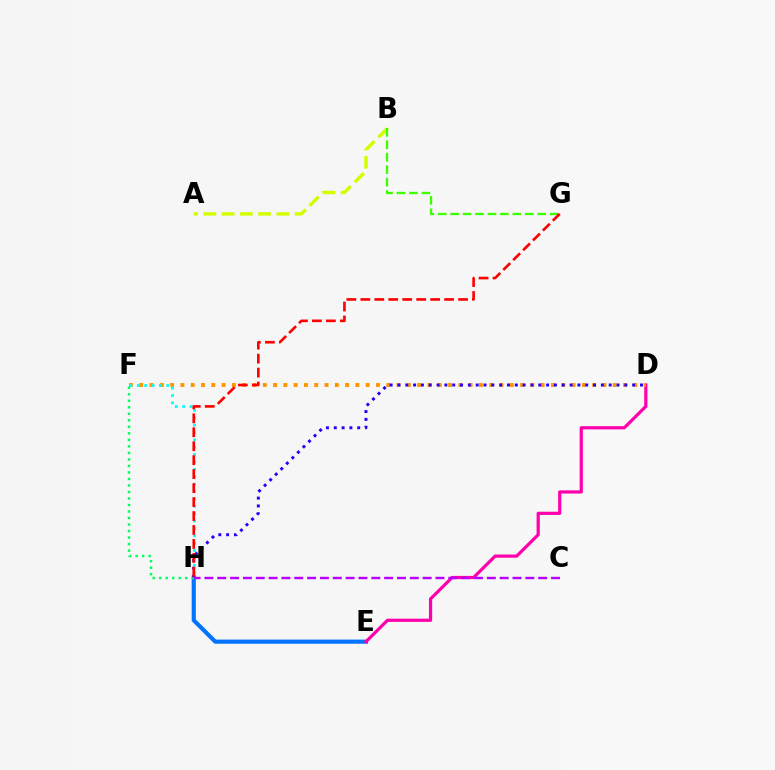{('E', 'H'): [{'color': '#0074ff', 'line_style': 'solid', 'thickness': 2.98}], ('A', 'B'): [{'color': '#d1ff00', 'line_style': 'dashed', 'thickness': 2.48}], ('F', 'H'): [{'color': '#00ff5c', 'line_style': 'dotted', 'thickness': 1.77}, {'color': '#00fff6', 'line_style': 'dotted', 'thickness': 2.0}], ('D', 'E'): [{'color': '#ff00ac', 'line_style': 'solid', 'thickness': 2.31}], ('B', 'G'): [{'color': '#3dff00', 'line_style': 'dashed', 'thickness': 1.69}], ('D', 'F'): [{'color': '#ff9400', 'line_style': 'dotted', 'thickness': 2.8}], ('D', 'H'): [{'color': '#2500ff', 'line_style': 'dotted', 'thickness': 2.13}], ('G', 'H'): [{'color': '#ff0000', 'line_style': 'dashed', 'thickness': 1.9}], ('C', 'H'): [{'color': '#b900ff', 'line_style': 'dashed', 'thickness': 1.74}]}